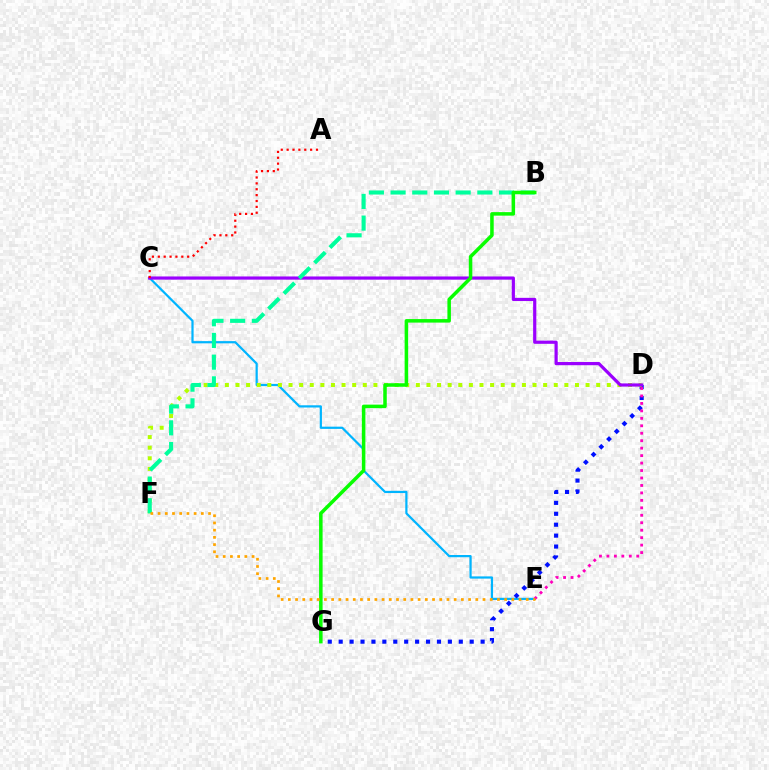{('C', 'E'): [{'color': '#00b5ff', 'line_style': 'solid', 'thickness': 1.6}], ('D', 'G'): [{'color': '#0010ff', 'line_style': 'dotted', 'thickness': 2.97}], ('D', 'F'): [{'color': '#b3ff00', 'line_style': 'dotted', 'thickness': 2.88}], ('C', 'D'): [{'color': '#9b00ff', 'line_style': 'solid', 'thickness': 2.3}], ('D', 'E'): [{'color': '#ff00bd', 'line_style': 'dotted', 'thickness': 2.03}], ('B', 'F'): [{'color': '#00ff9d', 'line_style': 'dashed', 'thickness': 2.95}], ('B', 'G'): [{'color': '#08ff00', 'line_style': 'solid', 'thickness': 2.54}], ('E', 'F'): [{'color': '#ffa500', 'line_style': 'dotted', 'thickness': 1.96}], ('A', 'C'): [{'color': '#ff0000', 'line_style': 'dotted', 'thickness': 1.6}]}